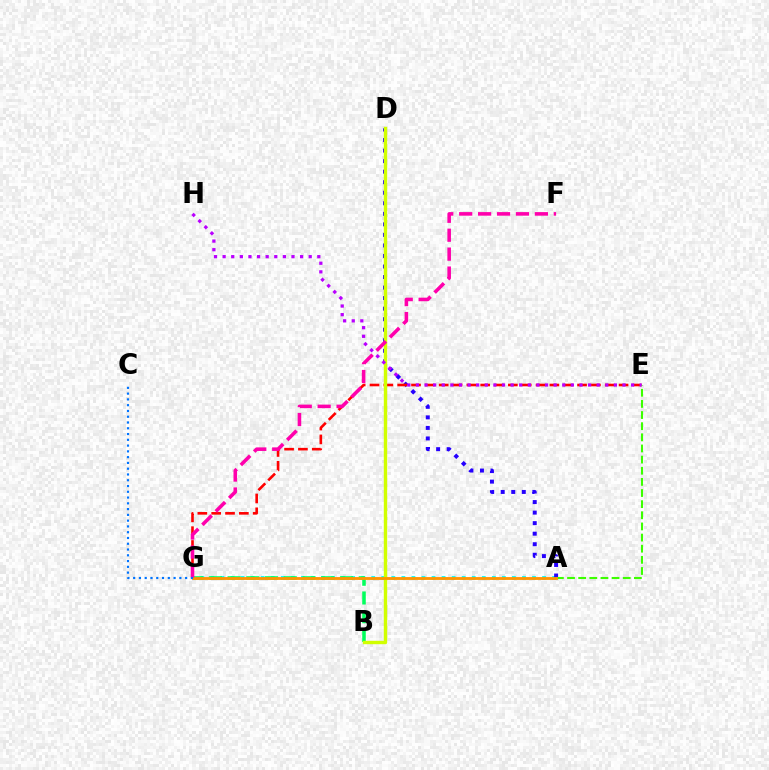{('A', 'G'): [{'color': '#00fff6', 'line_style': 'dotted', 'thickness': 2.73}, {'color': '#ff9400', 'line_style': 'solid', 'thickness': 2.04}], ('A', 'D'): [{'color': '#2500ff', 'line_style': 'dotted', 'thickness': 2.86}], ('E', 'G'): [{'color': '#ff0000', 'line_style': 'dashed', 'thickness': 1.88}], ('A', 'E'): [{'color': '#3dff00', 'line_style': 'dashed', 'thickness': 1.51}], ('B', 'G'): [{'color': '#00ff5c', 'line_style': 'dashed', 'thickness': 2.55}], ('B', 'D'): [{'color': '#d1ff00', 'line_style': 'solid', 'thickness': 2.45}], ('F', 'G'): [{'color': '#ff00ac', 'line_style': 'dashed', 'thickness': 2.57}], ('E', 'H'): [{'color': '#b900ff', 'line_style': 'dotted', 'thickness': 2.34}], ('C', 'G'): [{'color': '#0074ff', 'line_style': 'dotted', 'thickness': 1.57}]}